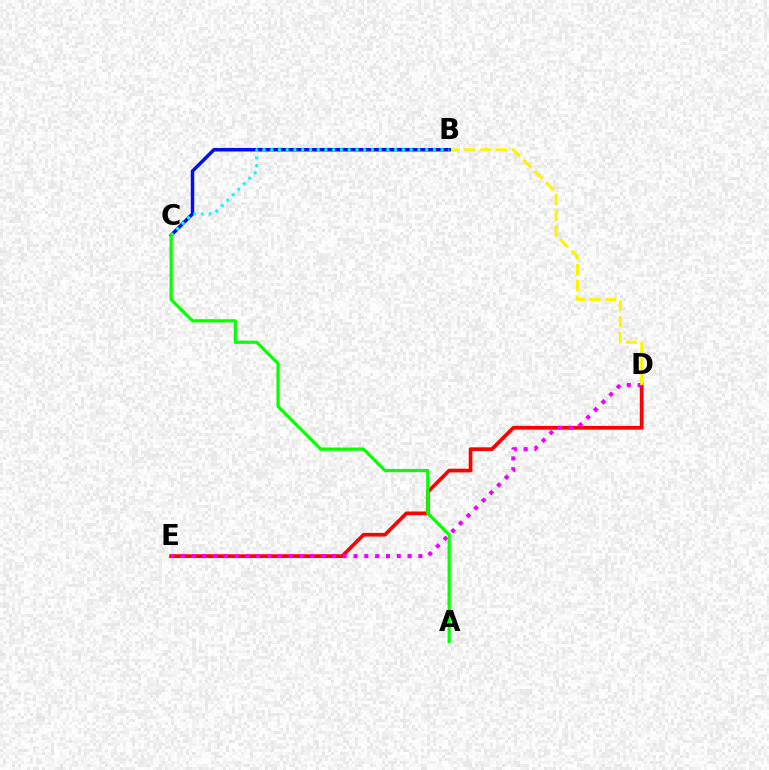{('D', 'E'): [{'color': '#ff0000', 'line_style': 'solid', 'thickness': 2.66}, {'color': '#ee00ff', 'line_style': 'dotted', 'thickness': 2.94}], ('B', 'D'): [{'color': '#fcf500', 'line_style': 'dashed', 'thickness': 2.15}], ('B', 'C'): [{'color': '#0010ff', 'line_style': 'solid', 'thickness': 2.52}, {'color': '#00fff6', 'line_style': 'dotted', 'thickness': 2.1}], ('A', 'C'): [{'color': '#08ff00', 'line_style': 'solid', 'thickness': 2.29}]}